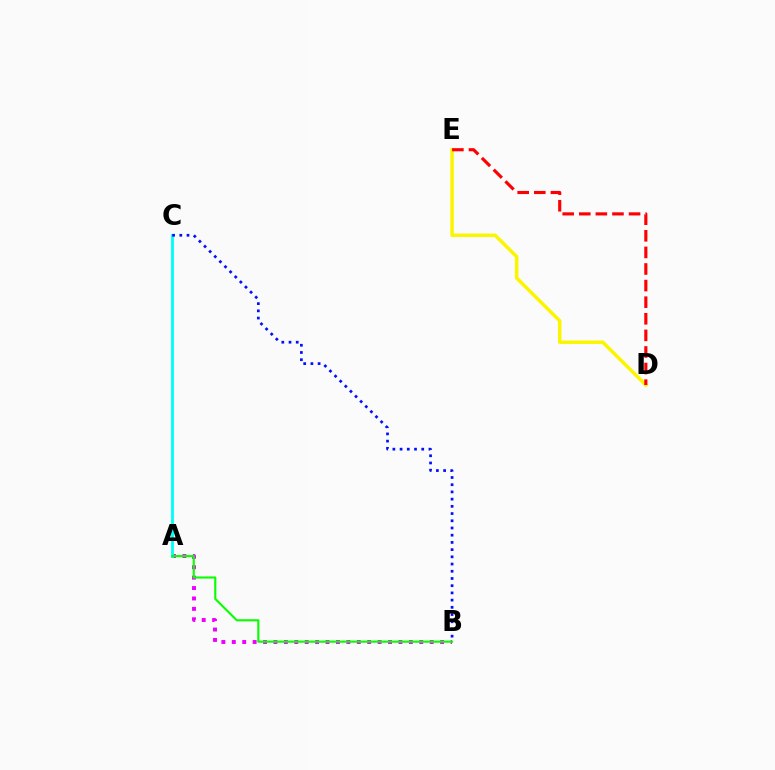{('A', 'B'): [{'color': '#ee00ff', 'line_style': 'dotted', 'thickness': 2.83}, {'color': '#08ff00', 'line_style': 'solid', 'thickness': 1.52}], ('D', 'E'): [{'color': '#fcf500', 'line_style': 'solid', 'thickness': 2.51}, {'color': '#ff0000', 'line_style': 'dashed', 'thickness': 2.25}], ('A', 'C'): [{'color': '#00fff6', 'line_style': 'solid', 'thickness': 2.05}], ('B', 'C'): [{'color': '#0010ff', 'line_style': 'dotted', 'thickness': 1.96}]}